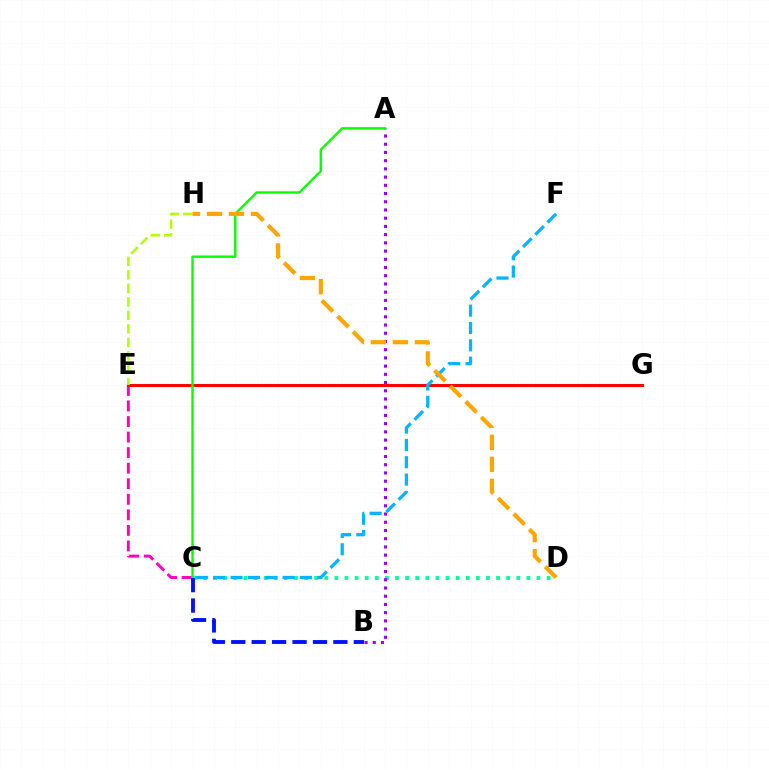{('C', 'E'): [{'color': '#ff00bd', 'line_style': 'dashed', 'thickness': 2.11}], ('C', 'D'): [{'color': '#00ff9d', 'line_style': 'dotted', 'thickness': 2.75}], ('E', 'G'): [{'color': '#ff0000', 'line_style': 'solid', 'thickness': 2.19}], ('A', 'B'): [{'color': '#9b00ff', 'line_style': 'dotted', 'thickness': 2.23}], ('A', 'C'): [{'color': '#08ff00', 'line_style': 'solid', 'thickness': 1.74}], ('B', 'C'): [{'color': '#0010ff', 'line_style': 'dashed', 'thickness': 2.78}], ('C', 'F'): [{'color': '#00b5ff', 'line_style': 'dashed', 'thickness': 2.36}], ('E', 'H'): [{'color': '#b3ff00', 'line_style': 'dashed', 'thickness': 1.83}], ('D', 'H'): [{'color': '#ffa500', 'line_style': 'dashed', 'thickness': 2.99}]}